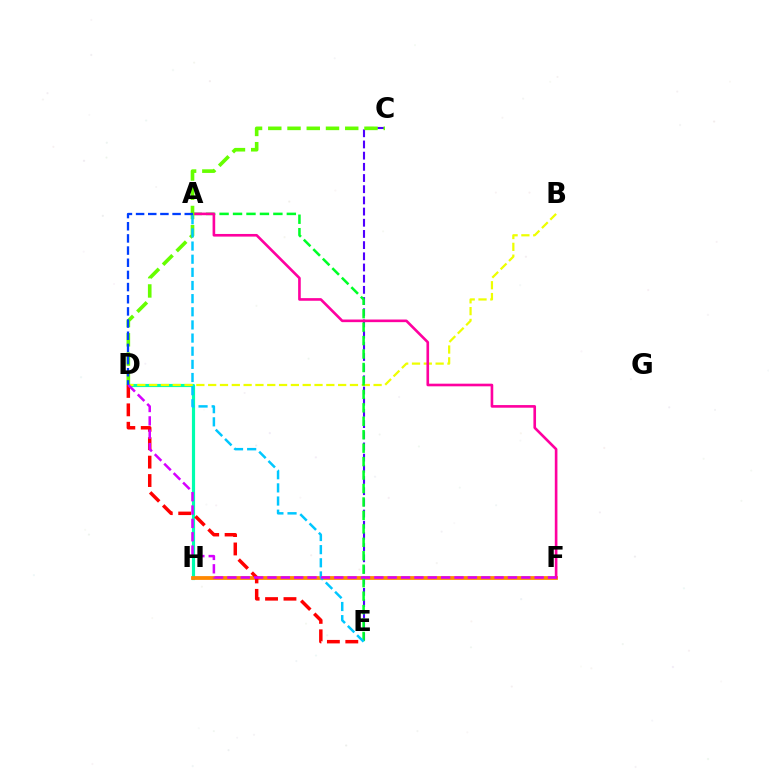{('D', 'H'): [{'color': '#00ffaf', 'line_style': 'solid', 'thickness': 2.28}], ('F', 'H'): [{'color': '#ff8800', 'line_style': 'solid', 'thickness': 2.72}], ('D', 'E'): [{'color': '#ff0000', 'line_style': 'dashed', 'thickness': 2.5}], ('C', 'E'): [{'color': '#4f00ff', 'line_style': 'dashed', 'thickness': 1.52}], ('B', 'D'): [{'color': '#eeff00', 'line_style': 'dashed', 'thickness': 1.61}], ('A', 'E'): [{'color': '#00ff27', 'line_style': 'dashed', 'thickness': 1.83}, {'color': '#00c7ff', 'line_style': 'dashed', 'thickness': 1.79}], ('A', 'F'): [{'color': '#ff00a0', 'line_style': 'solid', 'thickness': 1.89}], ('C', 'D'): [{'color': '#66ff00', 'line_style': 'dashed', 'thickness': 2.61}], ('A', 'D'): [{'color': '#003fff', 'line_style': 'dashed', 'thickness': 1.65}], ('D', 'F'): [{'color': '#d600ff', 'line_style': 'dashed', 'thickness': 1.81}]}